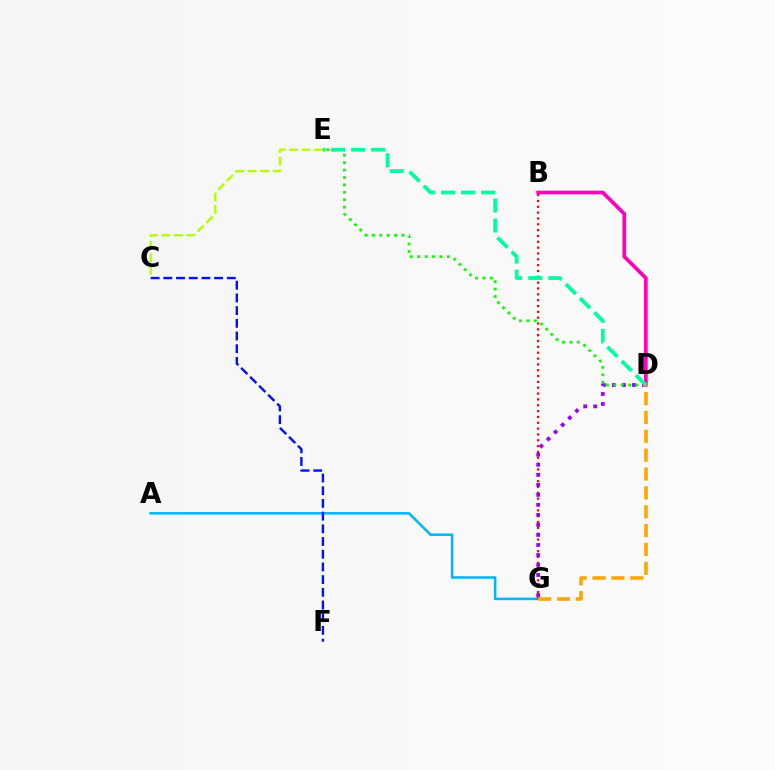{('A', 'G'): [{'color': '#00b5ff', 'line_style': 'solid', 'thickness': 1.83}], ('B', 'G'): [{'color': '#ff0000', 'line_style': 'dotted', 'thickness': 1.59}], ('B', 'D'): [{'color': '#ff00bd', 'line_style': 'solid', 'thickness': 2.68}], ('D', 'G'): [{'color': '#9b00ff', 'line_style': 'dotted', 'thickness': 2.72}, {'color': '#ffa500', 'line_style': 'dashed', 'thickness': 2.56}], ('C', 'E'): [{'color': '#b3ff00', 'line_style': 'dashed', 'thickness': 1.7}], ('D', 'E'): [{'color': '#08ff00', 'line_style': 'dotted', 'thickness': 2.01}, {'color': '#00ff9d', 'line_style': 'dashed', 'thickness': 2.72}], ('C', 'F'): [{'color': '#0010ff', 'line_style': 'dashed', 'thickness': 1.72}]}